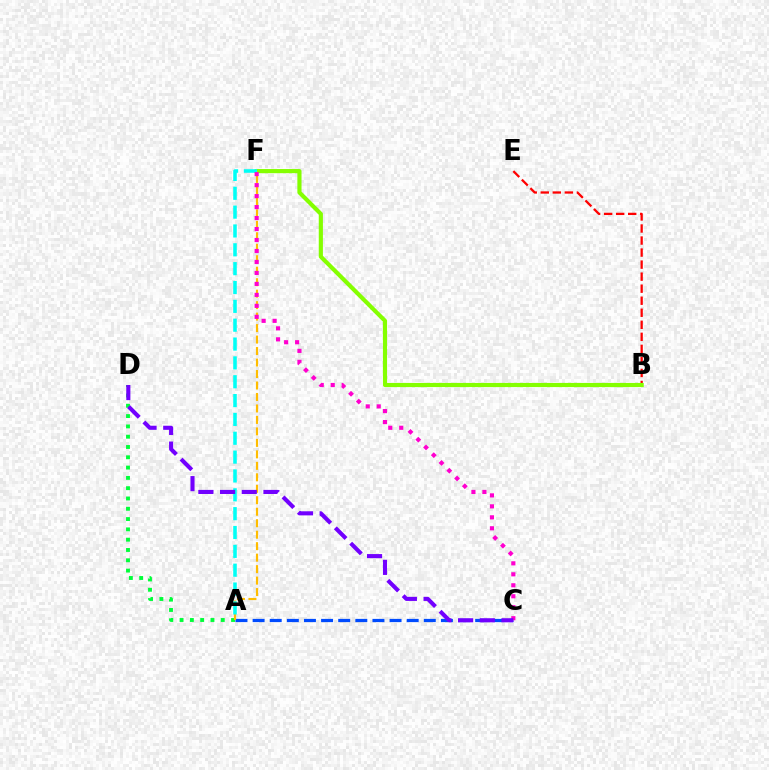{('B', 'E'): [{'color': '#ff0000', 'line_style': 'dashed', 'thickness': 1.64}], ('B', 'F'): [{'color': '#84ff00', 'line_style': 'solid', 'thickness': 2.99}], ('A', 'D'): [{'color': '#00ff39', 'line_style': 'dotted', 'thickness': 2.8}], ('A', 'C'): [{'color': '#004bff', 'line_style': 'dashed', 'thickness': 2.33}], ('A', 'F'): [{'color': '#ffbd00', 'line_style': 'dashed', 'thickness': 1.56}, {'color': '#00fff6', 'line_style': 'dashed', 'thickness': 2.56}], ('C', 'F'): [{'color': '#ff00cf', 'line_style': 'dotted', 'thickness': 2.98}], ('C', 'D'): [{'color': '#7200ff', 'line_style': 'dashed', 'thickness': 2.95}]}